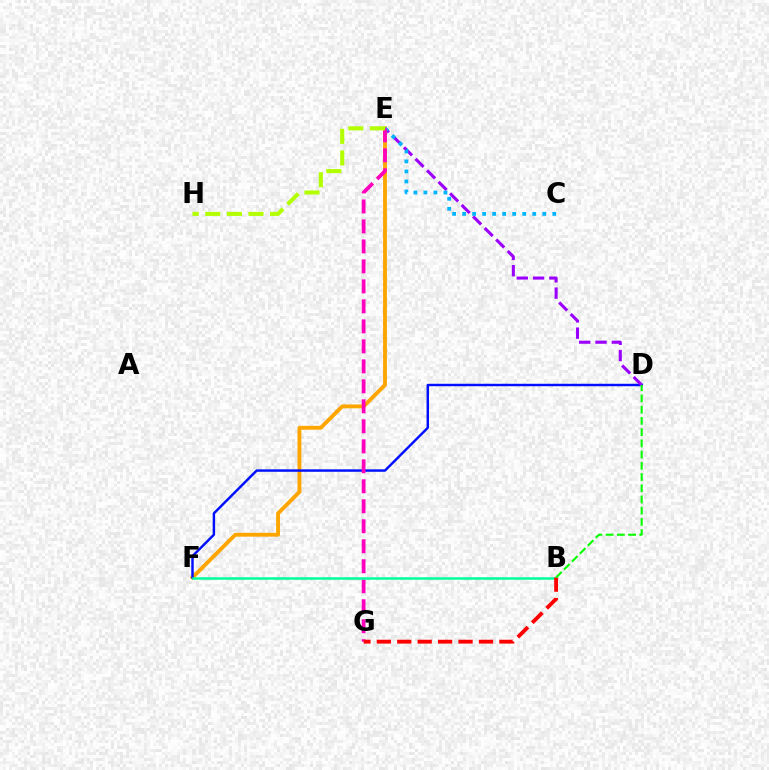{('E', 'F'): [{'color': '#ffa500', 'line_style': 'solid', 'thickness': 2.79}], ('D', 'F'): [{'color': '#0010ff', 'line_style': 'solid', 'thickness': 1.76}], ('D', 'E'): [{'color': '#9b00ff', 'line_style': 'dashed', 'thickness': 2.21}], ('C', 'E'): [{'color': '#00b5ff', 'line_style': 'dotted', 'thickness': 2.72}], ('E', 'G'): [{'color': '#ff00bd', 'line_style': 'dashed', 'thickness': 2.72}], ('E', 'H'): [{'color': '#b3ff00', 'line_style': 'dashed', 'thickness': 2.94}], ('B', 'F'): [{'color': '#00ff9d', 'line_style': 'solid', 'thickness': 1.81}], ('B', 'G'): [{'color': '#ff0000', 'line_style': 'dashed', 'thickness': 2.77}], ('B', 'D'): [{'color': '#08ff00', 'line_style': 'dashed', 'thickness': 1.52}]}